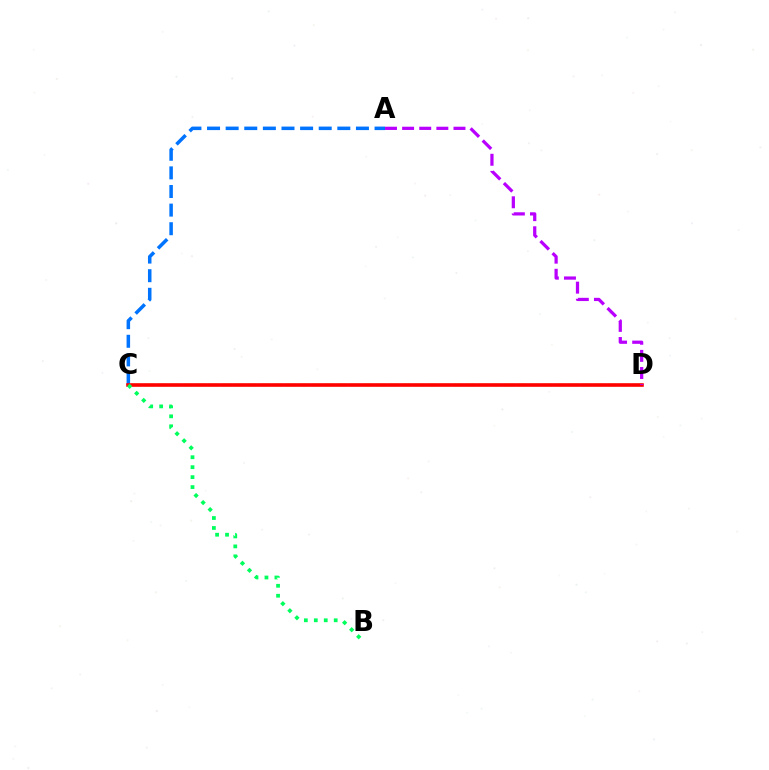{('A', 'C'): [{'color': '#0074ff', 'line_style': 'dashed', 'thickness': 2.53}], ('C', 'D'): [{'color': '#d1ff00', 'line_style': 'dashed', 'thickness': 1.75}, {'color': '#ff0000', 'line_style': 'solid', 'thickness': 2.59}], ('B', 'C'): [{'color': '#00ff5c', 'line_style': 'dotted', 'thickness': 2.7}], ('A', 'D'): [{'color': '#b900ff', 'line_style': 'dashed', 'thickness': 2.33}]}